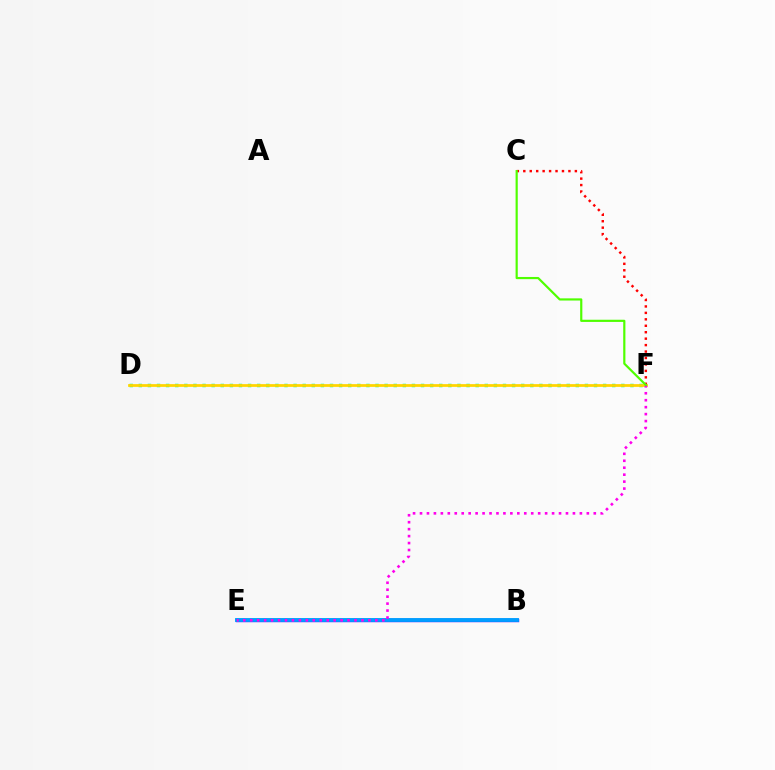{('D', 'F'): [{'color': '#00ff86', 'line_style': 'dotted', 'thickness': 2.47}, {'color': '#ffd500', 'line_style': 'solid', 'thickness': 1.98}], ('C', 'F'): [{'color': '#ff0000', 'line_style': 'dotted', 'thickness': 1.75}, {'color': '#4fff00', 'line_style': 'solid', 'thickness': 1.57}], ('B', 'E'): [{'color': '#3700ff', 'line_style': 'solid', 'thickness': 2.44}, {'color': '#009eff', 'line_style': 'solid', 'thickness': 2.78}], ('E', 'F'): [{'color': '#ff00ed', 'line_style': 'dotted', 'thickness': 1.89}]}